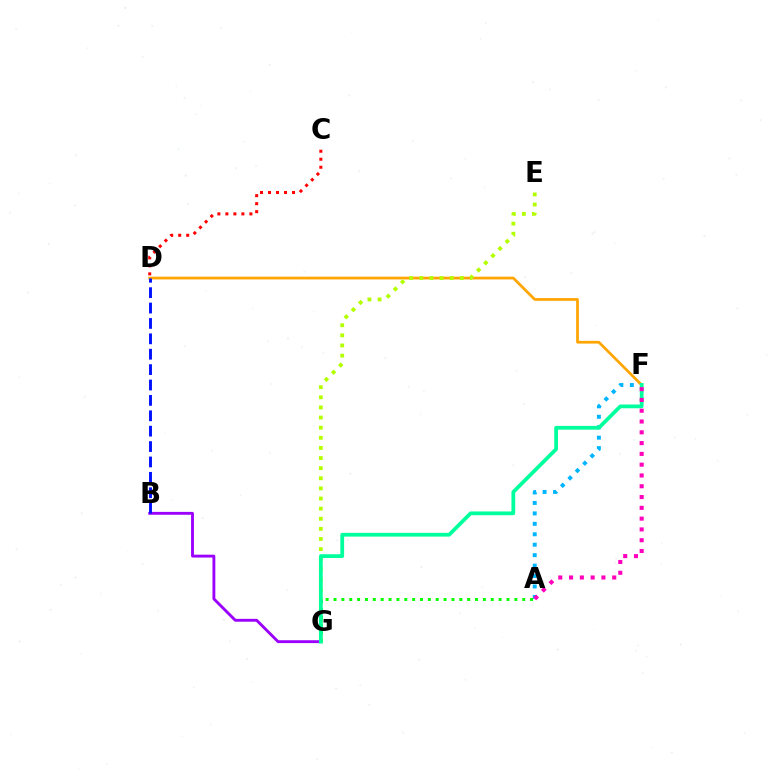{('D', 'F'): [{'color': '#ffa500', 'line_style': 'solid', 'thickness': 1.96}], ('C', 'D'): [{'color': '#ff0000', 'line_style': 'dotted', 'thickness': 2.17}], ('E', 'G'): [{'color': '#b3ff00', 'line_style': 'dotted', 'thickness': 2.75}], ('B', 'G'): [{'color': '#9b00ff', 'line_style': 'solid', 'thickness': 2.06}], ('A', 'F'): [{'color': '#00b5ff', 'line_style': 'dotted', 'thickness': 2.84}, {'color': '#ff00bd', 'line_style': 'dotted', 'thickness': 2.93}], ('A', 'G'): [{'color': '#08ff00', 'line_style': 'dotted', 'thickness': 2.14}], ('F', 'G'): [{'color': '#00ff9d', 'line_style': 'solid', 'thickness': 2.7}], ('B', 'D'): [{'color': '#0010ff', 'line_style': 'dashed', 'thickness': 2.09}]}